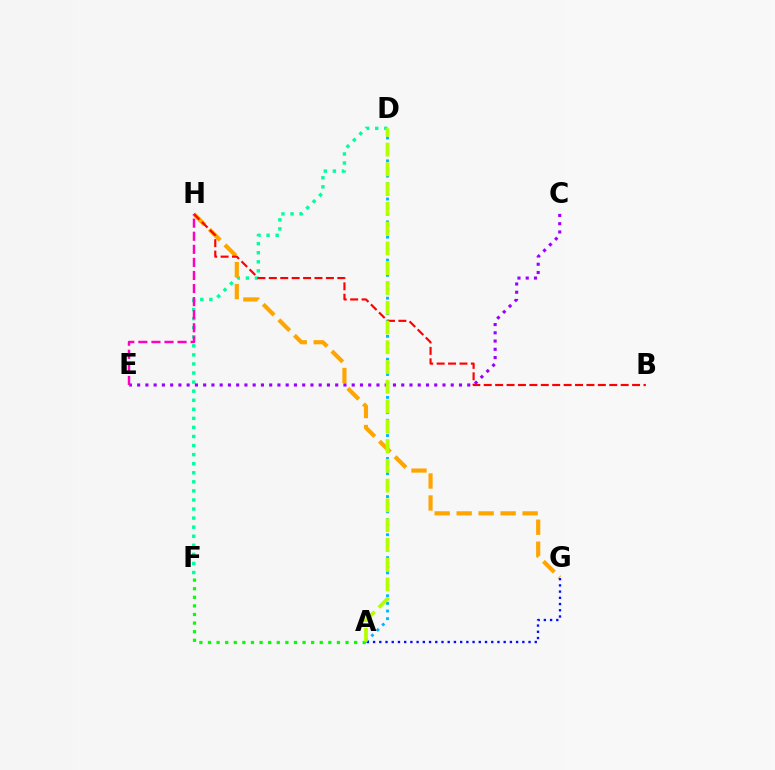{('A', 'D'): [{'color': '#00b5ff', 'line_style': 'dotted', 'thickness': 2.07}, {'color': '#b3ff00', 'line_style': 'dashed', 'thickness': 2.69}], ('D', 'F'): [{'color': '#00ff9d', 'line_style': 'dotted', 'thickness': 2.46}], ('G', 'H'): [{'color': '#ffa500', 'line_style': 'dashed', 'thickness': 2.99}], ('A', 'F'): [{'color': '#08ff00', 'line_style': 'dotted', 'thickness': 2.34}], ('B', 'H'): [{'color': '#ff0000', 'line_style': 'dashed', 'thickness': 1.55}], ('C', 'E'): [{'color': '#9b00ff', 'line_style': 'dotted', 'thickness': 2.24}], ('E', 'H'): [{'color': '#ff00bd', 'line_style': 'dashed', 'thickness': 1.78}], ('A', 'G'): [{'color': '#0010ff', 'line_style': 'dotted', 'thickness': 1.69}]}